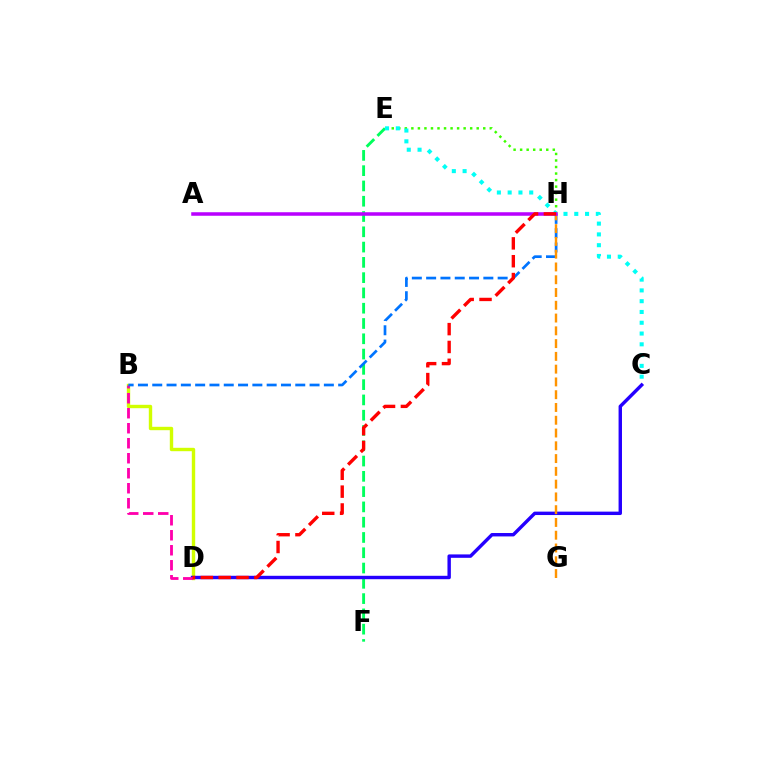{('E', 'F'): [{'color': '#00ff5c', 'line_style': 'dashed', 'thickness': 2.08}], ('B', 'D'): [{'color': '#d1ff00', 'line_style': 'solid', 'thickness': 2.44}, {'color': '#ff00ac', 'line_style': 'dashed', 'thickness': 2.04}], ('C', 'D'): [{'color': '#2500ff', 'line_style': 'solid', 'thickness': 2.46}], ('E', 'H'): [{'color': '#3dff00', 'line_style': 'dotted', 'thickness': 1.78}], ('B', 'H'): [{'color': '#0074ff', 'line_style': 'dashed', 'thickness': 1.94}], ('C', 'E'): [{'color': '#00fff6', 'line_style': 'dotted', 'thickness': 2.93}], ('G', 'H'): [{'color': '#ff9400', 'line_style': 'dashed', 'thickness': 1.74}], ('A', 'H'): [{'color': '#b900ff', 'line_style': 'solid', 'thickness': 2.54}], ('D', 'H'): [{'color': '#ff0000', 'line_style': 'dashed', 'thickness': 2.42}]}